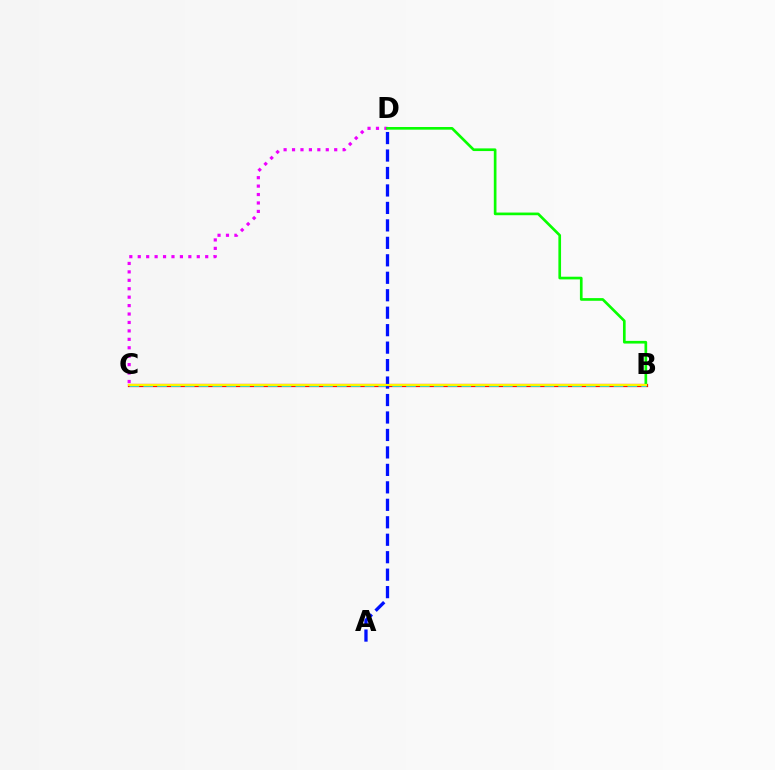{('C', 'D'): [{'color': '#ee00ff', 'line_style': 'dotted', 'thickness': 2.29}], ('B', 'C'): [{'color': '#ff0000', 'line_style': 'solid', 'thickness': 2.33}, {'color': '#00fff6', 'line_style': 'dashed', 'thickness': 1.88}, {'color': '#fcf500', 'line_style': 'solid', 'thickness': 1.56}], ('B', 'D'): [{'color': '#08ff00', 'line_style': 'solid', 'thickness': 1.92}], ('A', 'D'): [{'color': '#0010ff', 'line_style': 'dashed', 'thickness': 2.37}]}